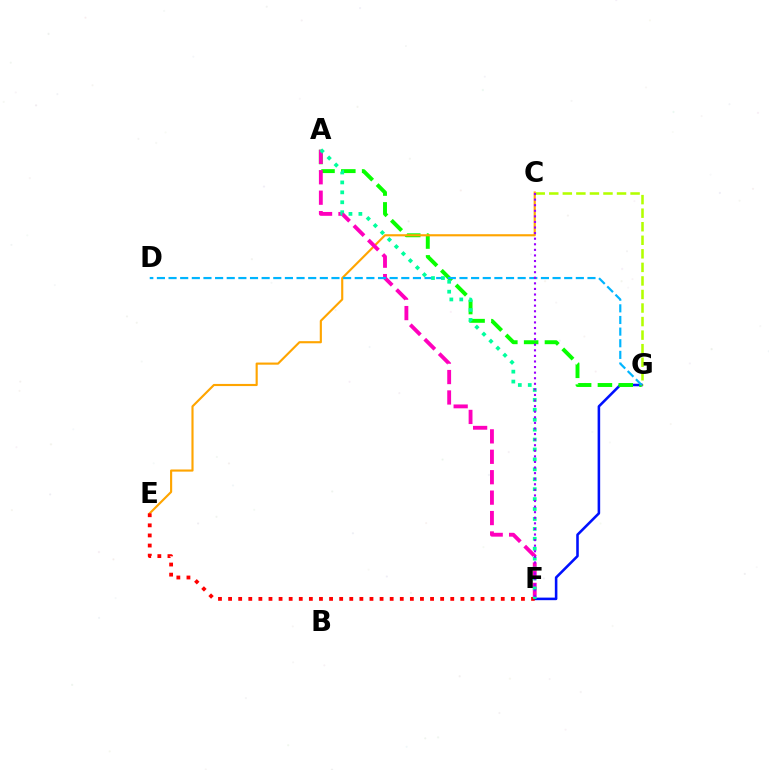{('F', 'G'): [{'color': '#0010ff', 'line_style': 'solid', 'thickness': 1.85}], ('A', 'G'): [{'color': '#08ff00', 'line_style': 'dashed', 'thickness': 2.83}], ('C', 'G'): [{'color': '#b3ff00', 'line_style': 'dashed', 'thickness': 1.84}], ('C', 'E'): [{'color': '#ffa500', 'line_style': 'solid', 'thickness': 1.54}], ('E', 'F'): [{'color': '#ff0000', 'line_style': 'dotted', 'thickness': 2.74}], ('A', 'F'): [{'color': '#ff00bd', 'line_style': 'dashed', 'thickness': 2.77}, {'color': '#00ff9d', 'line_style': 'dotted', 'thickness': 2.7}], ('D', 'G'): [{'color': '#00b5ff', 'line_style': 'dashed', 'thickness': 1.58}], ('C', 'F'): [{'color': '#9b00ff', 'line_style': 'dotted', 'thickness': 1.52}]}